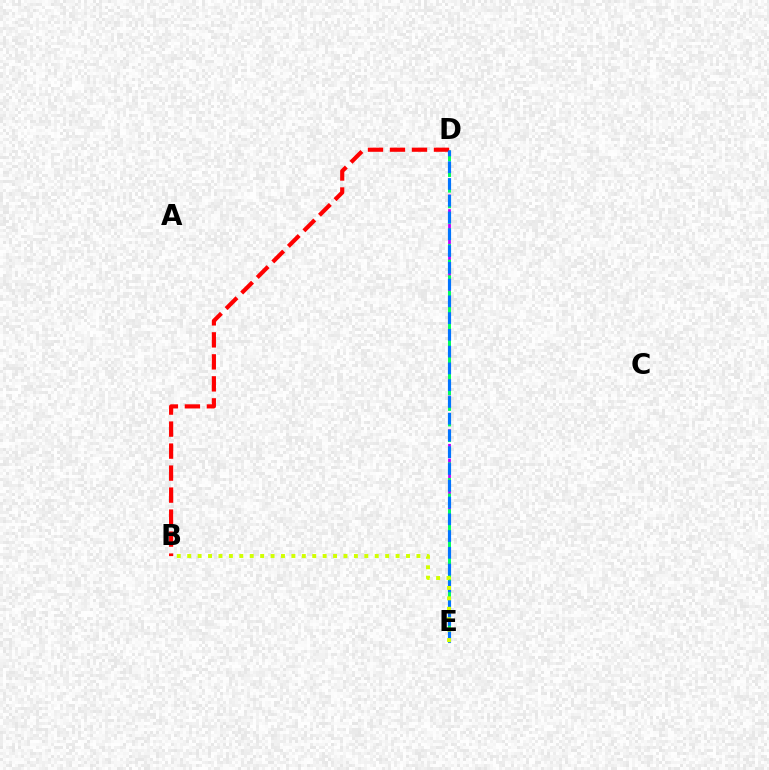{('D', 'E'): [{'color': '#b900ff', 'line_style': 'dashed', 'thickness': 1.99}, {'color': '#00ff5c', 'line_style': 'dashed', 'thickness': 2.12}, {'color': '#0074ff', 'line_style': 'dashed', 'thickness': 2.28}], ('B', 'D'): [{'color': '#ff0000', 'line_style': 'dashed', 'thickness': 2.99}], ('B', 'E'): [{'color': '#d1ff00', 'line_style': 'dotted', 'thickness': 2.83}]}